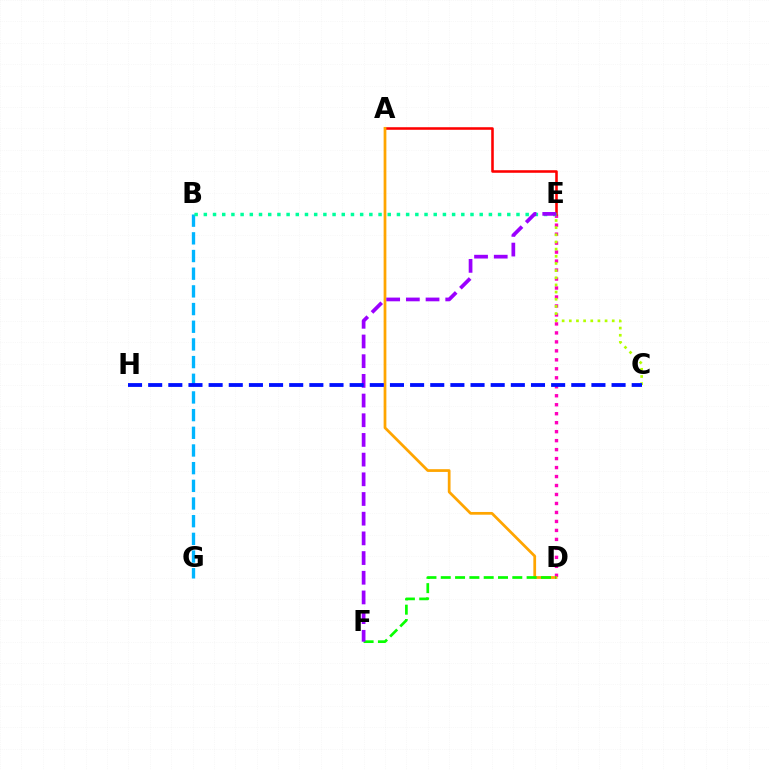{('B', 'G'): [{'color': '#00b5ff', 'line_style': 'dashed', 'thickness': 2.4}], ('D', 'E'): [{'color': '#ff00bd', 'line_style': 'dotted', 'thickness': 2.44}], ('C', 'E'): [{'color': '#b3ff00', 'line_style': 'dotted', 'thickness': 1.94}], ('A', 'E'): [{'color': '#ff0000', 'line_style': 'solid', 'thickness': 1.84}], ('A', 'D'): [{'color': '#ffa500', 'line_style': 'solid', 'thickness': 1.97}], ('B', 'E'): [{'color': '#00ff9d', 'line_style': 'dotted', 'thickness': 2.5}], ('D', 'F'): [{'color': '#08ff00', 'line_style': 'dashed', 'thickness': 1.94}], ('E', 'F'): [{'color': '#9b00ff', 'line_style': 'dashed', 'thickness': 2.67}], ('C', 'H'): [{'color': '#0010ff', 'line_style': 'dashed', 'thickness': 2.74}]}